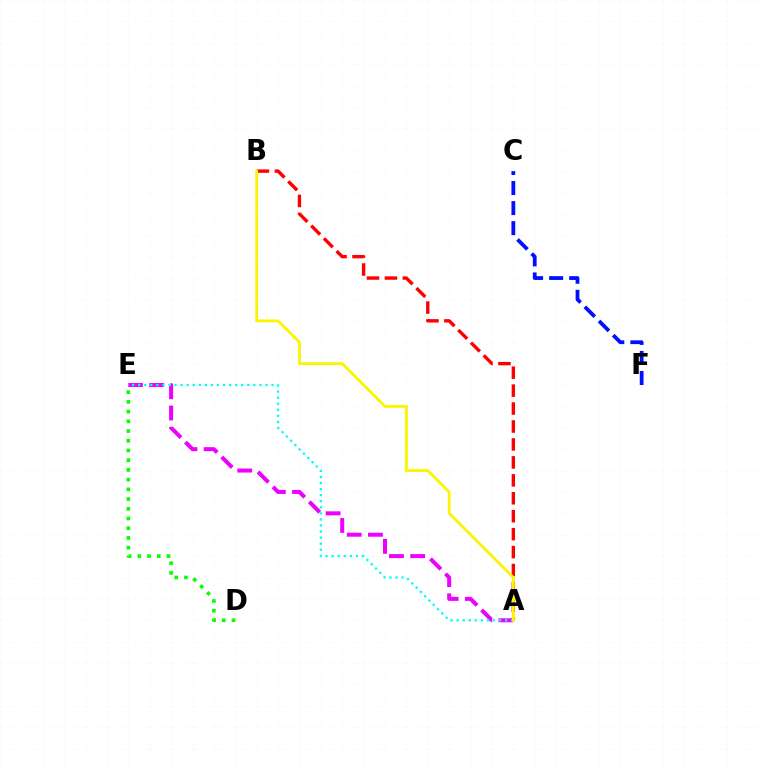{('A', 'B'): [{'color': '#ff0000', 'line_style': 'dashed', 'thickness': 2.44}, {'color': '#fcf500', 'line_style': 'solid', 'thickness': 2.03}], ('C', 'F'): [{'color': '#0010ff', 'line_style': 'dashed', 'thickness': 2.72}], ('A', 'E'): [{'color': '#ee00ff', 'line_style': 'dashed', 'thickness': 2.88}, {'color': '#00fff6', 'line_style': 'dotted', 'thickness': 1.65}], ('D', 'E'): [{'color': '#08ff00', 'line_style': 'dotted', 'thickness': 2.64}]}